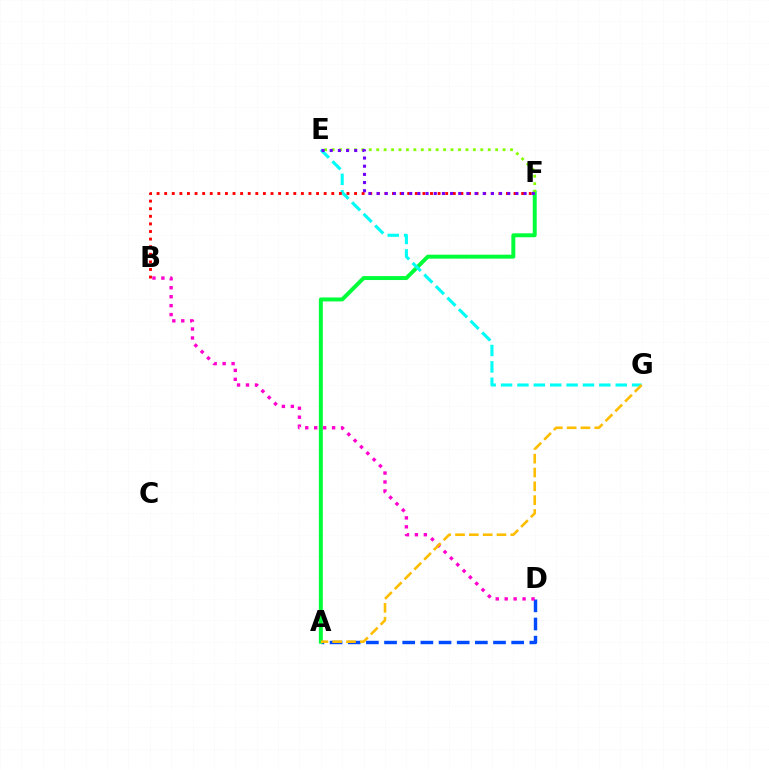{('A', 'D'): [{'color': '#004bff', 'line_style': 'dashed', 'thickness': 2.47}], ('B', 'D'): [{'color': '#ff00cf', 'line_style': 'dotted', 'thickness': 2.43}], ('A', 'F'): [{'color': '#00ff39', 'line_style': 'solid', 'thickness': 2.84}], ('E', 'G'): [{'color': '#00fff6', 'line_style': 'dashed', 'thickness': 2.23}], ('E', 'F'): [{'color': '#84ff00', 'line_style': 'dotted', 'thickness': 2.02}, {'color': '#7200ff', 'line_style': 'dotted', 'thickness': 2.22}], ('A', 'G'): [{'color': '#ffbd00', 'line_style': 'dashed', 'thickness': 1.88}], ('B', 'F'): [{'color': '#ff0000', 'line_style': 'dotted', 'thickness': 2.06}]}